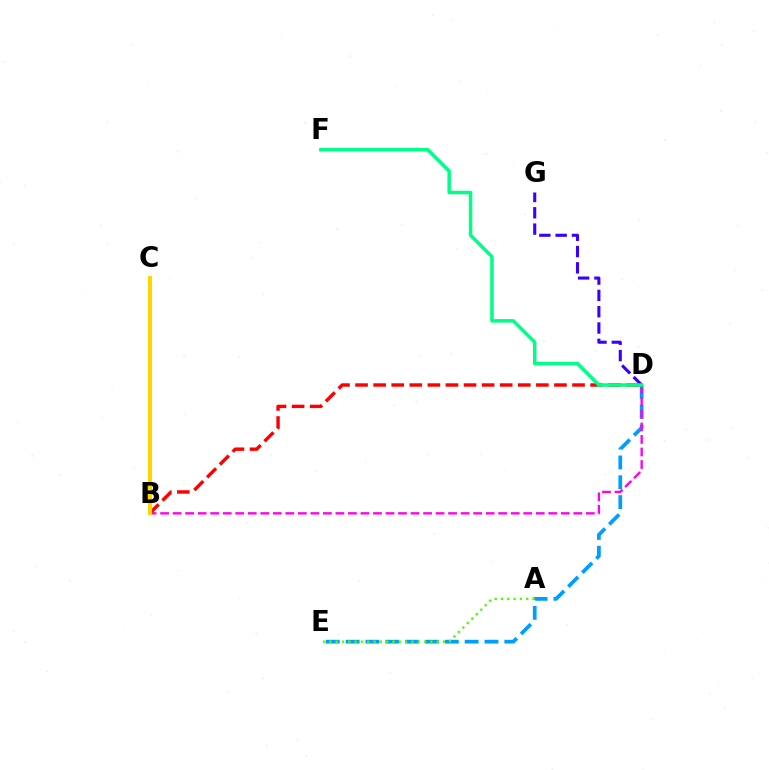{('D', 'E'): [{'color': '#009eff', 'line_style': 'dashed', 'thickness': 2.7}], ('D', 'G'): [{'color': '#3700ff', 'line_style': 'dashed', 'thickness': 2.22}], ('B', 'D'): [{'color': '#ff00ed', 'line_style': 'dashed', 'thickness': 1.7}, {'color': '#ff0000', 'line_style': 'dashed', 'thickness': 2.46}], ('B', 'C'): [{'color': '#ffd500', 'line_style': 'solid', 'thickness': 2.97}], ('A', 'E'): [{'color': '#4fff00', 'line_style': 'dotted', 'thickness': 1.71}], ('D', 'F'): [{'color': '#00ff86', 'line_style': 'solid', 'thickness': 2.51}]}